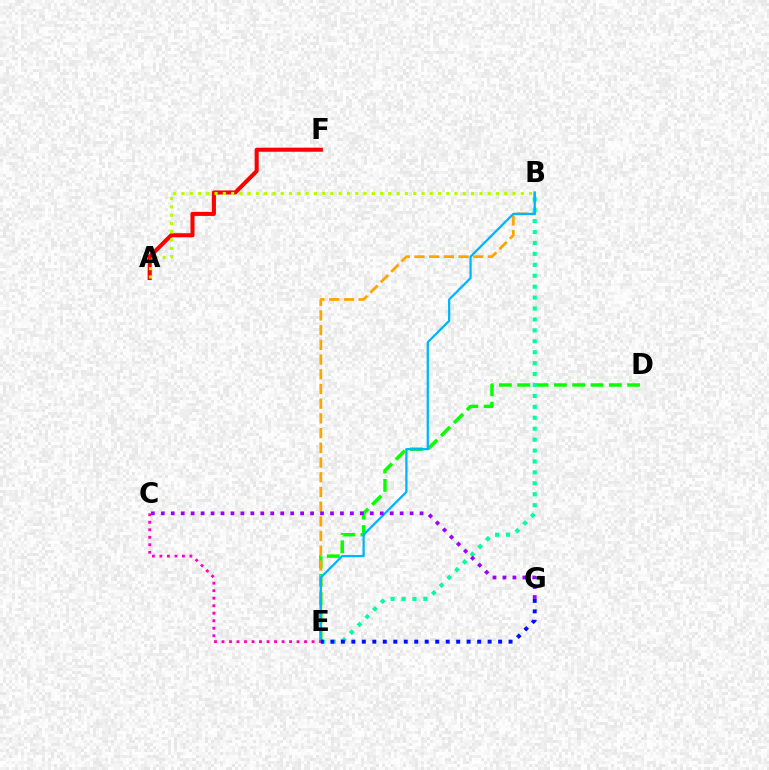{('D', 'E'): [{'color': '#08ff00', 'line_style': 'dashed', 'thickness': 2.49}], ('A', 'F'): [{'color': '#ff0000', 'line_style': 'solid', 'thickness': 2.93}], ('B', 'E'): [{'color': '#ffa500', 'line_style': 'dashed', 'thickness': 2.0}, {'color': '#00ff9d', 'line_style': 'dotted', 'thickness': 2.97}, {'color': '#00b5ff', 'line_style': 'solid', 'thickness': 1.64}], ('C', 'E'): [{'color': '#ff00bd', 'line_style': 'dotted', 'thickness': 2.04}], ('A', 'B'): [{'color': '#b3ff00', 'line_style': 'dotted', 'thickness': 2.25}], ('E', 'G'): [{'color': '#0010ff', 'line_style': 'dotted', 'thickness': 2.85}], ('C', 'G'): [{'color': '#9b00ff', 'line_style': 'dotted', 'thickness': 2.7}]}